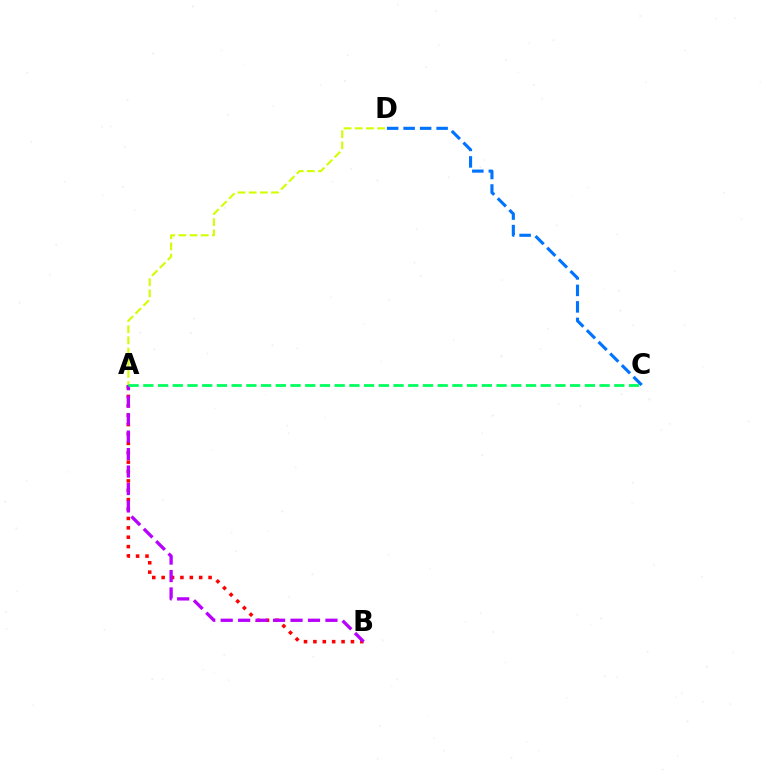{('A', 'B'): [{'color': '#ff0000', 'line_style': 'dotted', 'thickness': 2.55}, {'color': '#b900ff', 'line_style': 'dashed', 'thickness': 2.37}], ('A', 'D'): [{'color': '#d1ff00', 'line_style': 'dashed', 'thickness': 1.52}], ('C', 'D'): [{'color': '#0074ff', 'line_style': 'dashed', 'thickness': 2.24}], ('A', 'C'): [{'color': '#00ff5c', 'line_style': 'dashed', 'thickness': 2.0}]}